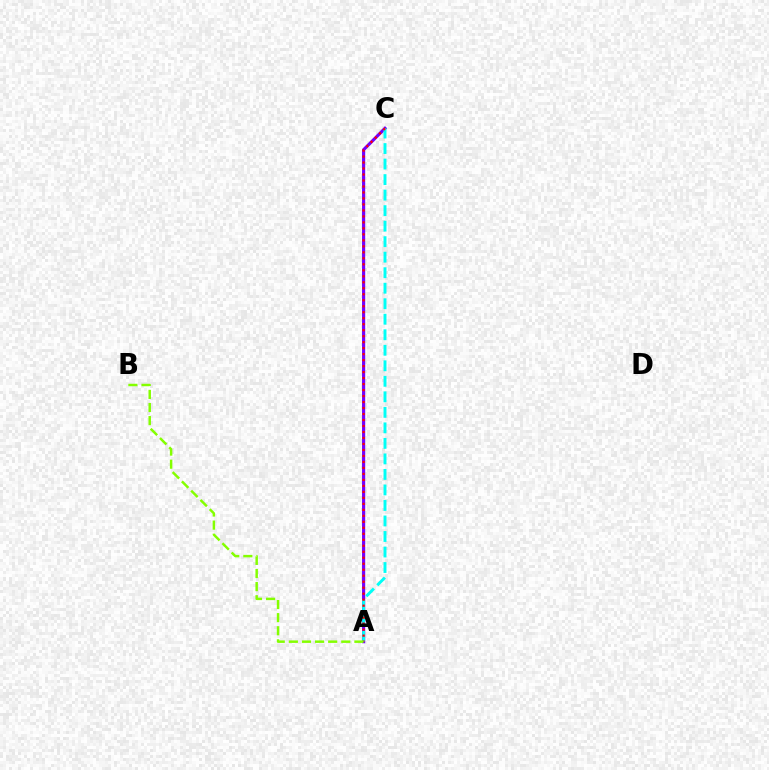{('A', 'C'): [{'color': '#7200ff', 'line_style': 'solid', 'thickness': 2.27}, {'color': '#00fff6', 'line_style': 'dashed', 'thickness': 2.11}, {'color': '#ff0000', 'line_style': 'dotted', 'thickness': 1.63}], ('A', 'B'): [{'color': '#84ff00', 'line_style': 'dashed', 'thickness': 1.78}]}